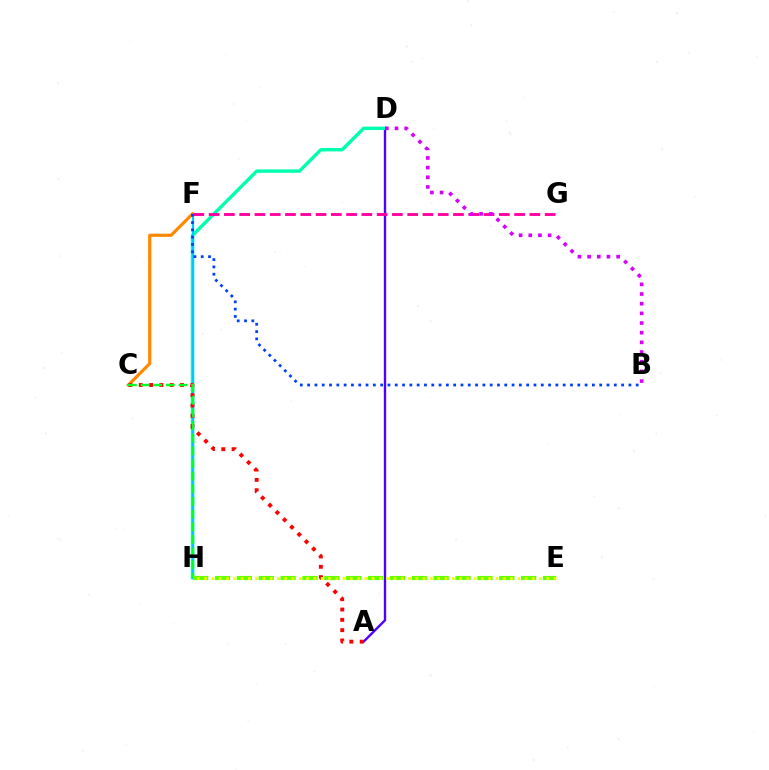{('A', 'D'): [{'color': '#4f00ff', 'line_style': 'solid', 'thickness': 1.7}], ('D', 'H'): [{'color': '#00ffaf', 'line_style': 'solid', 'thickness': 2.46}], ('F', 'H'): [{'color': '#00c7ff', 'line_style': 'solid', 'thickness': 1.61}], ('C', 'F'): [{'color': '#ff8800', 'line_style': 'solid', 'thickness': 2.29}], ('F', 'G'): [{'color': '#ff00a0', 'line_style': 'dashed', 'thickness': 2.08}], ('B', 'F'): [{'color': '#003fff', 'line_style': 'dotted', 'thickness': 1.98}], ('A', 'C'): [{'color': '#ff0000', 'line_style': 'dotted', 'thickness': 2.8}], ('C', 'H'): [{'color': '#00ff27', 'line_style': 'dashed', 'thickness': 1.72}], ('E', 'H'): [{'color': '#66ff00', 'line_style': 'dashed', 'thickness': 2.97}, {'color': '#eeff00', 'line_style': 'dotted', 'thickness': 1.98}], ('B', 'D'): [{'color': '#d600ff', 'line_style': 'dotted', 'thickness': 2.63}]}